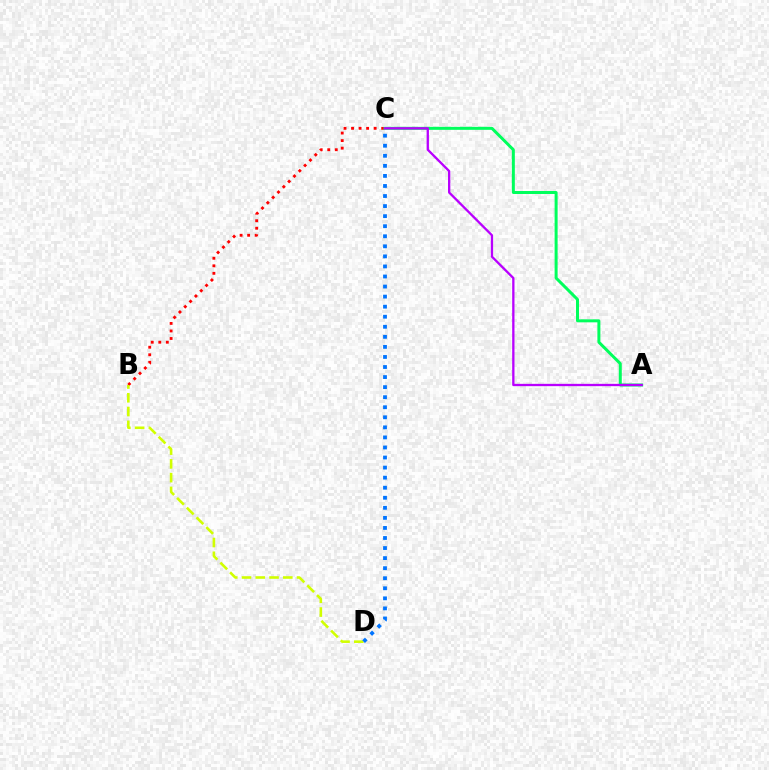{('B', 'C'): [{'color': '#ff0000', 'line_style': 'dotted', 'thickness': 2.05}], ('A', 'C'): [{'color': '#00ff5c', 'line_style': 'solid', 'thickness': 2.16}, {'color': '#b900ff', 'line_style': 'solid', 'thickness': 1.66}], ('B', 'D'): [{'color': '#d1ff00', 'line_style': 'dashed', 'thickness': 1.87}], ('C', 'D'): [{'color': '#0074ff', 'line_style': 'dotted', 'thickness': 2.73}]}